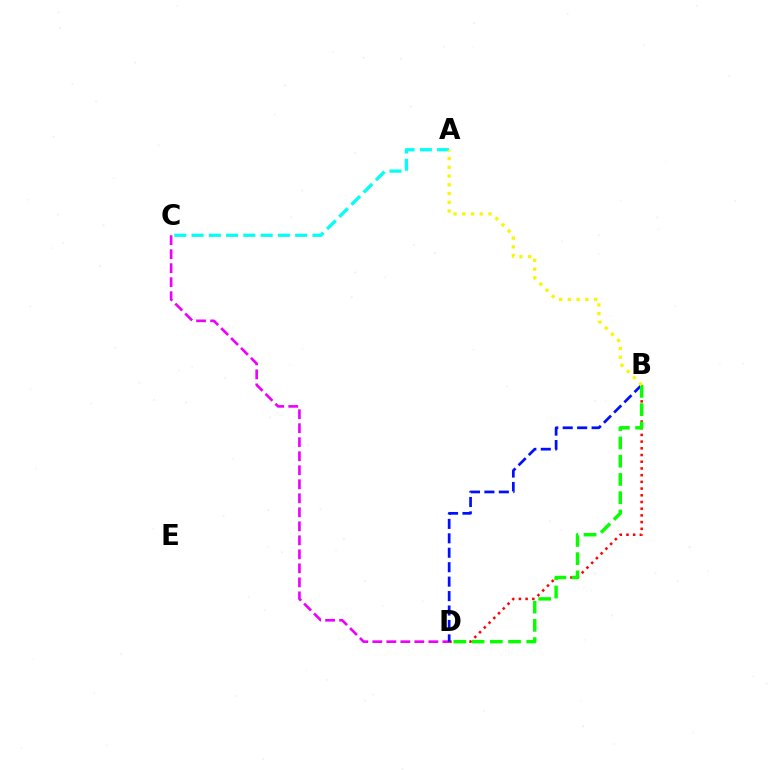{('A', 'C'): [{'color': '#00fff6', 'line_style': 'dashed', 'thickness': 2.35}], ('B', 'D'): [{'color': '#ff0000', 'line_style': 'dotted', 'thickness': 1.82}, {'color': '#0010ff', 'line_style': 'dashed', 'thickness': 1.96}, {'color': '#08ff00', 'line_style': 'dashed', 'thickness': 2.48}], ('C', 'D'): [{'color': '#ee00ff', 'line_style': 'dashed', 'thickness': 1.9}], ('A', 'B'): [{'color': '#fcf500', 'line_style': 'dotted', 'thickness': 2.38}]}